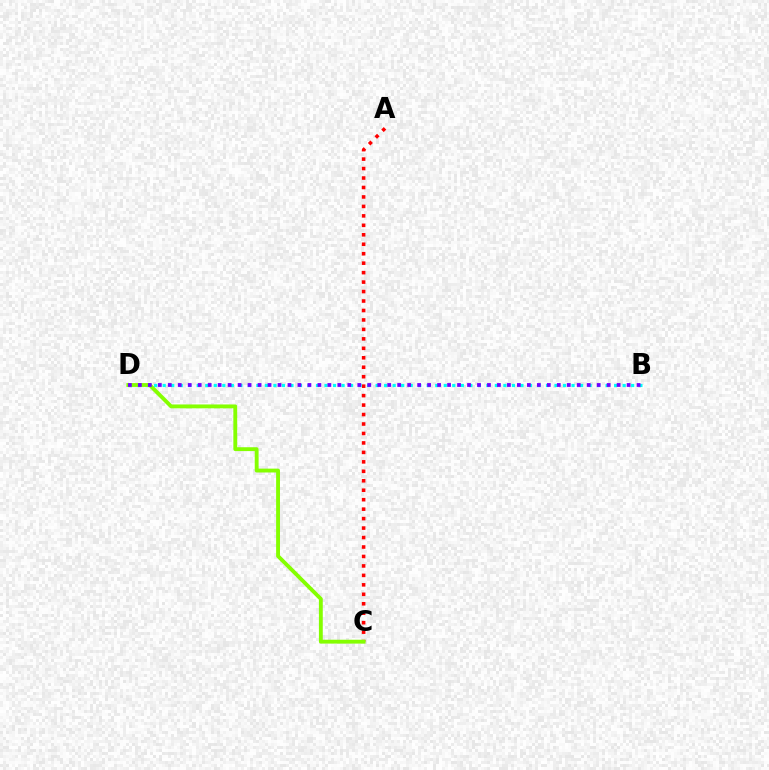{('A', 'C'): [{'color': '#ff0000', 'line_style': 'dotted', 'thickness': 2.57}], ('B', 'D'): [{'color': '#00fff6', 'line_style': 'dotted', 'thickness': 2.31}, {'color': '#7200ff', 'line_style': 'dotted', 'thickness': 2.71}], ('C', 'D'): [{'color': '#84ff00', 'line_style': 'solid', 'thickness': 2.78}]}